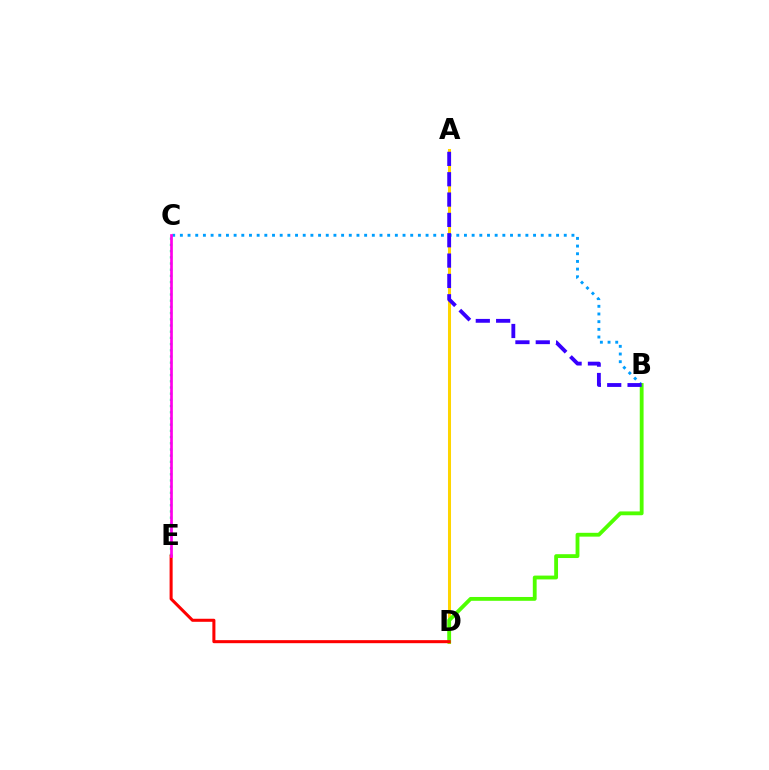{('A', 'D'): [{'color': '#ffd500', 'line_style': 'solid', 'thickness': 2.18}], ('B', 'C'): [{'color': '#009eff', 'line_style': 'dotted', 'thickness': 2.09}], ('B', 'D'): [{'color': '#4fff00', 'line_style': 'solid', 'thickness': 2.76}], ('C', 'E'): [{'color': '#00ff86', 'line_style': 'dotted', 'thickness': 1.68}, {'color': '#ff00ed', 'line_style': 'solid', 'thickness': 1.93}], ('D', 'E'): [{'color': '#ff0000', 'line_style': 'solid', 'thickness': 2.19}], ('A', 'B'): [{'color': '#3700ff', 'line_style': 'dashed', 'thickness': 2.76}]}